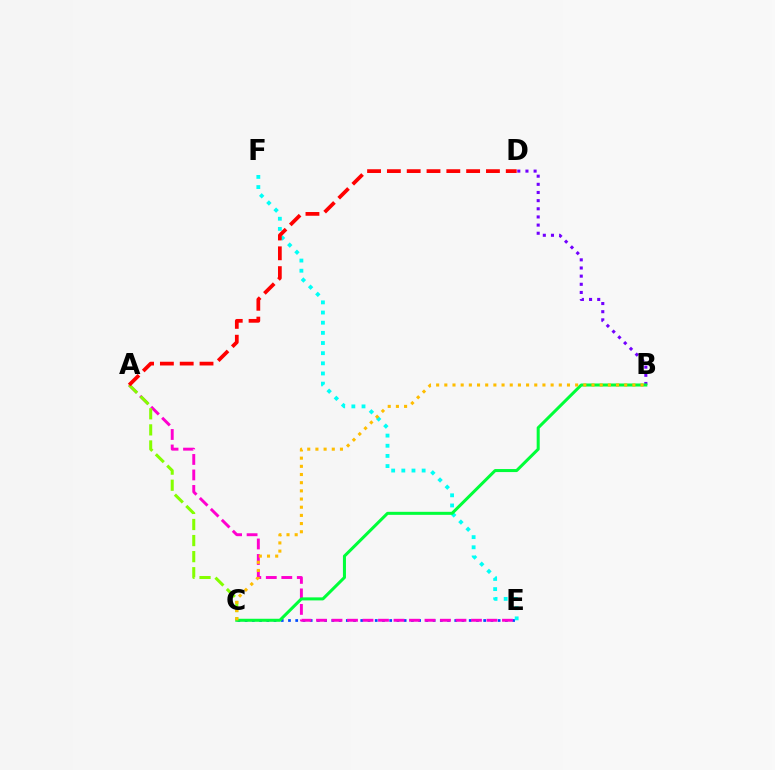{('C', 'E'): [{'color': '#004bff', 'line_style': 'dotted', 'thickness': 1.96}], ('A', 'E'): [{'color': '#ff00cf', 'line_style': 'dashed', 'thickness': 2.11}], ('E', 'F'): [{'color': '#00fff6', 'line_style': 'dotted', 'thickness': 2.76}], ('B', 'D'): [{'color': '#7200ff', 'line_style': 'dotted', 'thickness': 2.22}], ('B', 'C'): [{'color': '#00ff39', 'line_style': 'solid', 'thickness': 2.18}, {'color': '#ffbd00', 'line_style': 'dotted', 'thickness': 2.22}], ('A', 'C'): [{'color': '#84ff00', 'line_style': 'dashed', 'thickness': 2.18}], ('A', 'D'): [{'color': '#ff0000', 'line_style': 'dashed', 'thickness': 2.69}]}